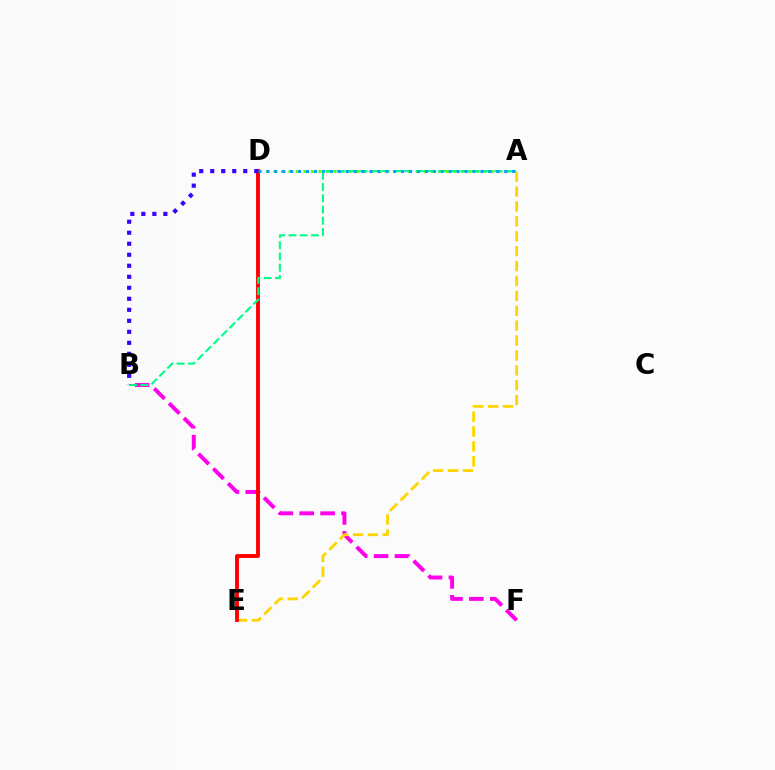{('A', 'D'): [{'color': '#4fff00', 'line_style': 'dotted', 'thickness': 2.04}, {'color': '#009eff', 'line_style': 'dotted', 'thickness': 2.15}], ('B', 'F'): [{'color': '#ff00ed', 'line_style': 'dashed', 'thickness': 2.84}], ('A', 'E'): [{'color': '#ffd500', 'line_style': 'dashed', 'thickness': 2.02}], ('D', 'E'): [{'color': '#ff0000', 'line_style': 'solid', 'thickness': 2.79}], ('A', 'B'): [{'color': '#00ff86', 'line_style': 'dashed', 'thickness': 1.53}], ('B', 'D'): [{'color': '#3700ff', 'line_style': 'dotted', 'thickness': 2.99}]}